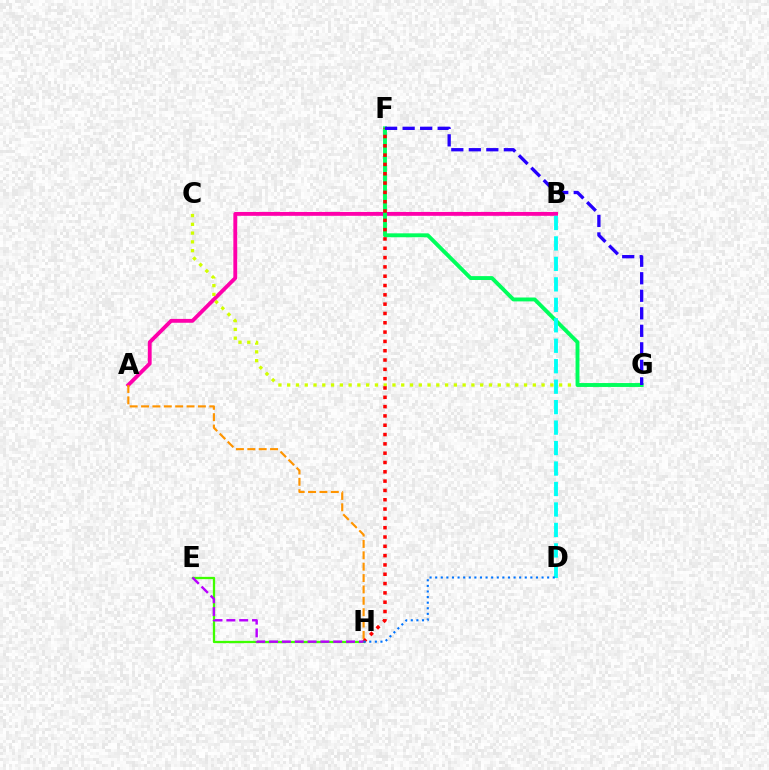{('A', 'B'): [{'color': '#ff00ac', 'line_style': 'solid', 'thickness': 2.78}], ('A', 'H'): [{'color': '#ff9400', 'line_style': 'dashed', 'thickness': 1.55}], ('C', 'G'): [{'color': '#d1ff00', 'line_style': 'dotted', 'thickness': 2.38}], ('F', 'G'): [{'color': '#00ff5c', 'line_style': 'solid', 'thickness': 2.8}, {'color': '#2500ff', 'line_style': 'dashed', 'thickness': 2.38}], ('E', 'H'): [{'color': '#3dff00', 'line_style': 'solid', 'thickness': 1.65}, {'color': '#b900ff', 'line_style': 'dashed', 'thickness': 1.74}], ('F', 'H'): [{'color': '#ff0000', 'line_style': 'dotted', 'thickness': 2.53}], ('B', 'D'): [{'color': '#00fff6', 'line_style': 'dashed', 'thickness': 2.78}], ('D', 'H'): [{'color': '#0074ff', 'line_style': 'dotted', 'thickness': 1.52}]}